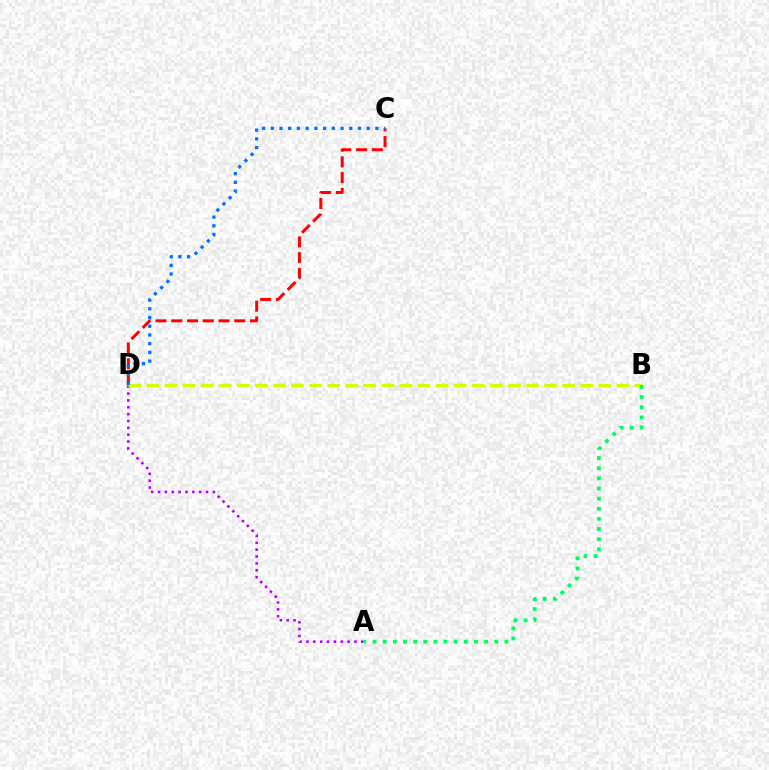{('A', 'D'): [{'color': '#b900ff', 'line_style': 'dotted', 'thickness': 1.86}], ('B', 'D'): [{'color': '#d1ff00', 'line_style': 'dashed', 'thickness': 2.46}], ('C', 'D'): [{'color': '#ff0000', 'line_style': 'dashed', 'thickness': 2.14}, {'color': '#0074ff', 'line_style': 'dotted', 'thickness': 2.37}], ('A', 'B'): [{'color': '#00ff5c', 'line_style': 'dotted', 'thickness': 2.75}]}